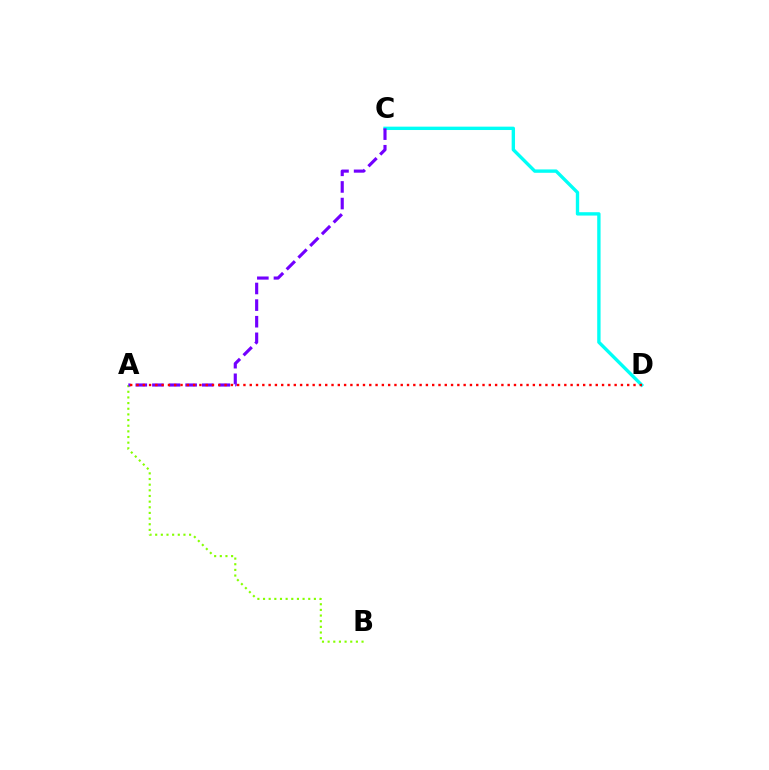{('C', 'D'): [{'color': '#00fff6', 'line_style': 'solid', 'thickness': 2.42}], ('A', 'B'): [{'color': '#84ff00', 'line_style': 'dotted', 'thickness': 1.54}], ('A', 'C'): [{'color': '#7200ff', 'line_style': 'dashed', 'thickness': 2.26}], ('A', 'D'): [{'color': '#ff0000', 'line_style': 'dotted', 'thickness': 1.71}]}